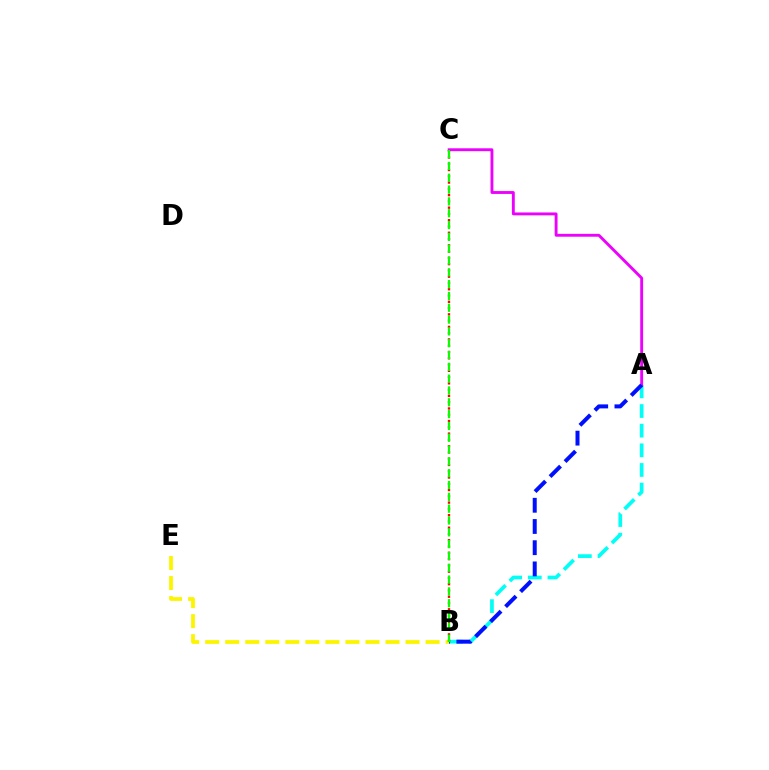{('B', 'E'): [{'color': '#fcf500', 'line_style': 'dashed', 'thickness': 2.72}], ('A', 'B'): [{'color': '#00fff6', 'line_style': 'dashed', 'thickness': 2.67}, {'color': '#0010ff', 'line_style': 'dashed', 'thickness': 2.88}], ('A', 'C'): [{'color': '#ee00ff', 'line_style': 'solid', 'thickness': 2.07}], ('B', 'C'): [{'color': '#ff0000', 'line_style': 'dotted', 'thickness': 1.71}, {'color': '#08ff00', 'line_style': 'dashed', 'thickness': 1.61}]}